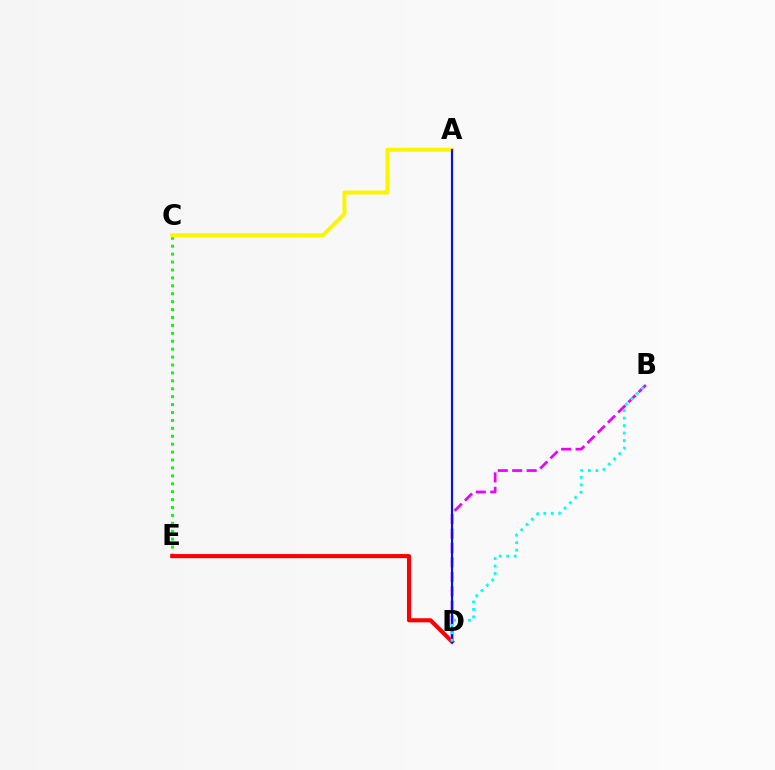{('C', 'E'): [{'color': '#08ff00', 'line_style': 'dotted', 'thickness': 2.15}], ('A', 'C'): [{'color': '#fcf500', 'line_style': 'solid', 'thickness': 2.86}], ('D', 'E'): [{'color': '#ff0000', 'line_style': 'solid', 'thickness': 2.96}], ('B', 'D'): [{'color': '#ee00ff', 'line_style': 'dashed', 'thickness': 1.96}, {'color': '#00fff6', 'line_style': 'dotted', 'thickness': 2.03}], ('A', 'D'): [{'color': '#0010ff', 'line_style': 'solid', 'thickness': 1.56}]}